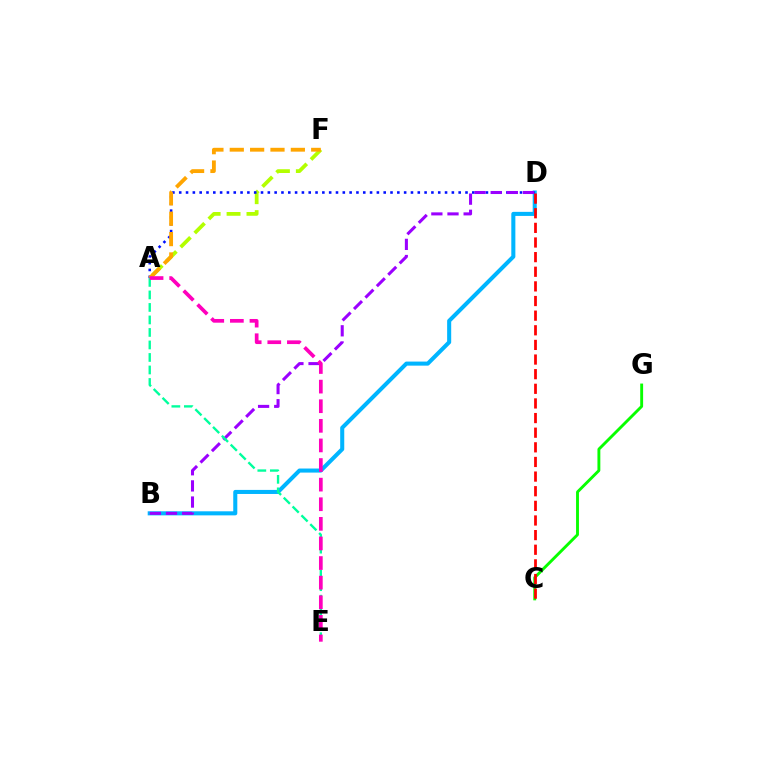{('B', 'D'): [{'color': '#00b5ff', 'line_style': 'solid', 'thickness': 2.92}, {'color': '#9b00ff', 'line_style': 'dashed', 'thickness': 2.19}], ('A', 'F'): [{'color': '#b3ff00', 'line_style': 'dashed', 'thickness': 2.7}, {'color': '#ffa500', 'line_style': 'dashed', 'thickness': 2.77}], ('A', 'D'): [{'color': '#0010ff', 'line_style': 'dotted', 'thickness': 1.85}], ('C', 'G'): [{'color': '#08ff00', 'line_style': 'solid', 'thickness': 2.08}], ('C', 'D'): [{'color': '#ff0000', 'line_style': 'dashed', 'thickness': 1.99}], ('A', 'E'): [{'color': '#00ff9d', 'line_style': 'dashed', 'thickness': 1.7}, {'color': '#ff00bd', 'line_style': 'dashed', 'thickness': 2.66}]}